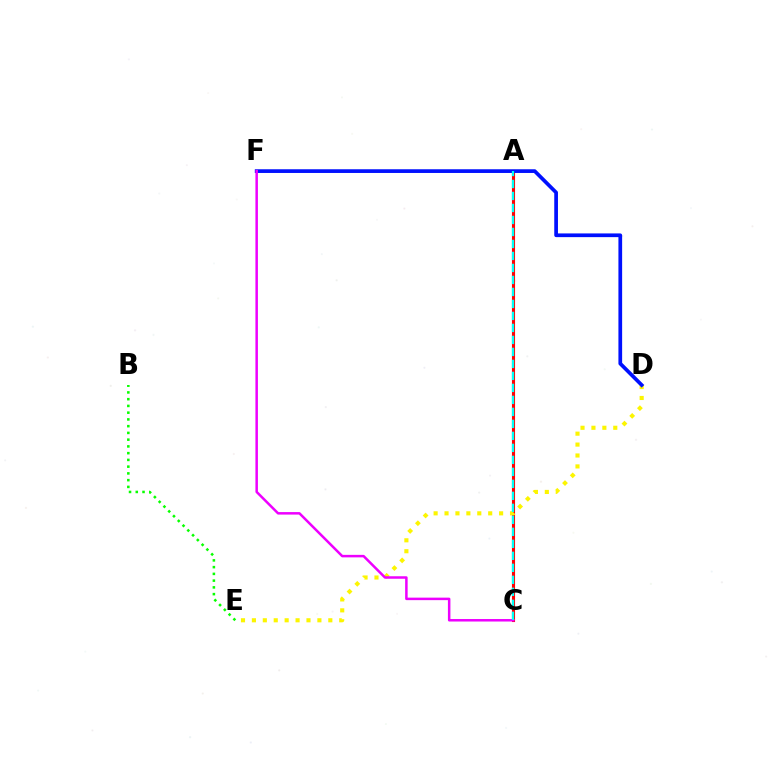{('A', 'C'): [{'color': '#ff0000', 'line_style': 'solid', 'thickness': 2.23}, {'color': '#00fff6', 'line_style': 'dashed', 'thickness': 1.63}], ('D', 'E'): [{'color': '#fcf500', 'line_style': 'dotted', 'thickness': 2.97}], ('D', 'F'): [{'color': '#0010ff', 'line_style': 'solid', 'thickness': 2.67}], ('C', 'F'): [{'color': '#ee00ff', 'line_style': 'solid', 'thickness': 1.8}], ('B', 'E'): [{'color': '#08ff00', 'line_style': 'dotted', 'thickness': 1.83}]}